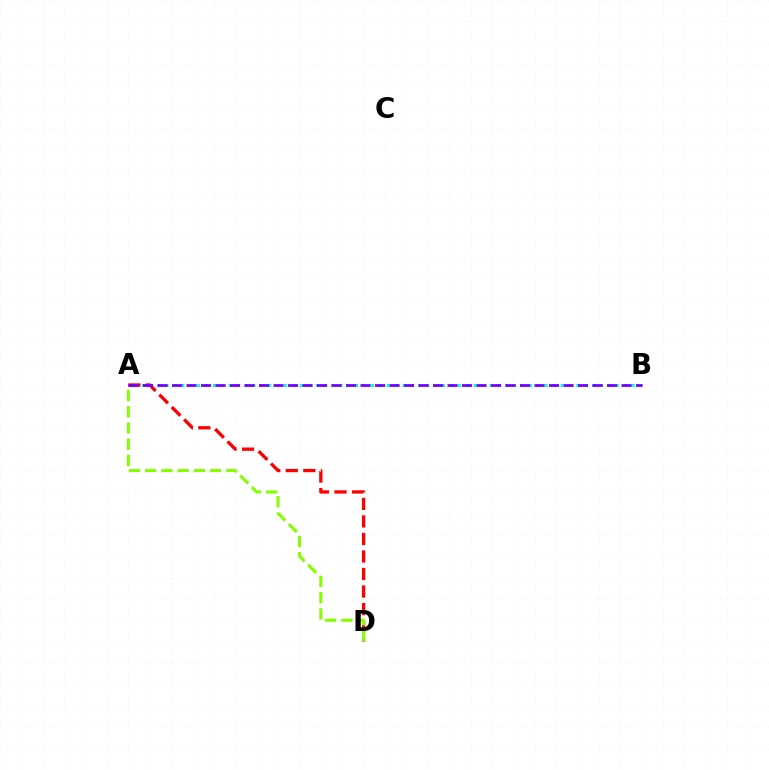{('A', 'B'): [{'color': '#00fff6', 'line_style': 'dotted', 'thickness': 2.15}, {'color': '#7200ff', 'line_style': 'dashed', 'thickness': 1.97}], ('A', 'D'): [{'color': '#ff0000', 'line_style': 'dashed', 'thickness': 2.38}, {'color': '#84ff00', 'line_style': 'dashed', 'thickness': 2.2}]}